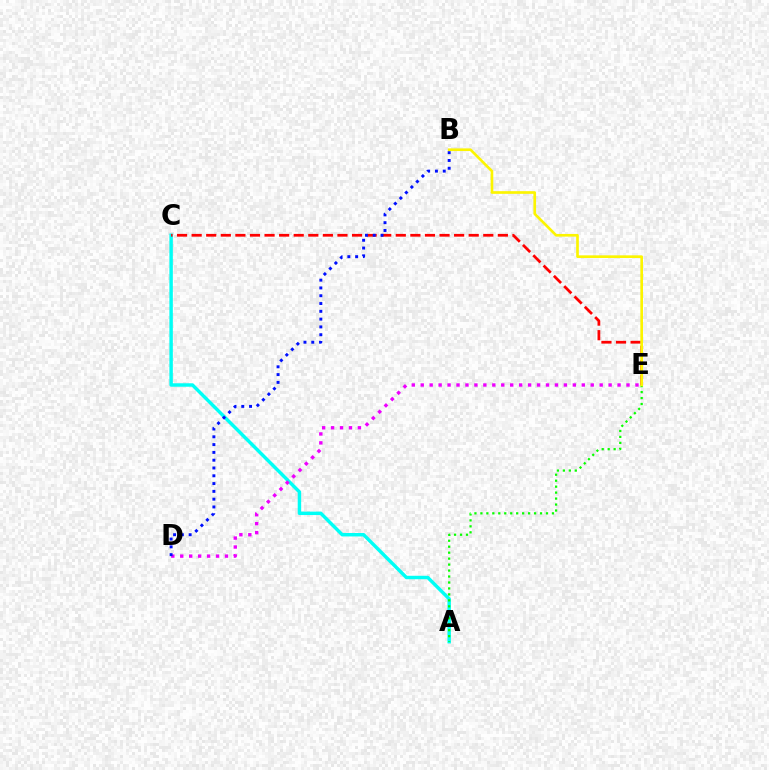{('A', 'C'): [{'color': '#00fff6', 'line_style': 'solid', 'thickness': 2.48}], ('C', 'E'): [{'color': '#ff0000', 'line_style': 'dashed', 'thickness': 1.98}], ('A', 'E'): [{'color': '#08ff00', 'line_style': 'dotted', 'thickness': 1.62}], ('D', 'E'): [{'color': '#ee00ff', 'line_style': 'dotted', 'thickness': 2.43}], ('B', 'D'): [{'color': '#0010ff', 'line_style': 'dotted', 'thickness': 2.12}], ('B', 'E'): [{'color': '#fcf500', 'line_style': 'solid', 'thickness': 1.92}]}